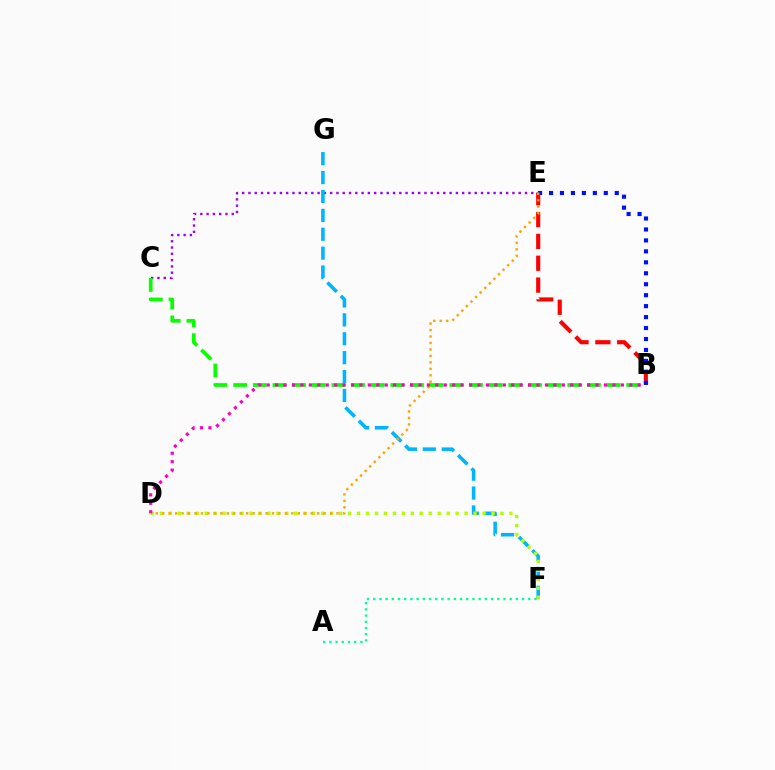{('C', 'E'): [{'color': '#9b00ff', 'line_style': 'dotted', 'thickness': 1.71}], ('B', 'E'): [{'color': '#ff0000', 'line_style': 'dashed', 'thickness': 2.97}, {'color': '#0010ff', 'line_style': 'dotted', 'thickness': 2.98}], ('B', 'C'): [{'color': '#08ff00', 'line_style': 'dashed', 'thickness': 2.67}], ('A', 'F'): [{'color': '#00ff9d', 'line_style': 'dotted', 'thickness': 1.69}], ('F', 'G'): [{'color': '#00b5ff', 'line_style': 'dashed', 'thickness': 2.57}], ('D', 'F'): [{'color': '#b3ff00', 'line_style': 'dotted', 'thickness': 2.44}], ('D', 'E'): [{'color': '#ffa500', 'line_style': 'dotted', 'thickness': 1.75}], ('B', 'D'): [{'color': '#ff00bd', 'line_style': 'dotted', 'thickness': 2.29}]}